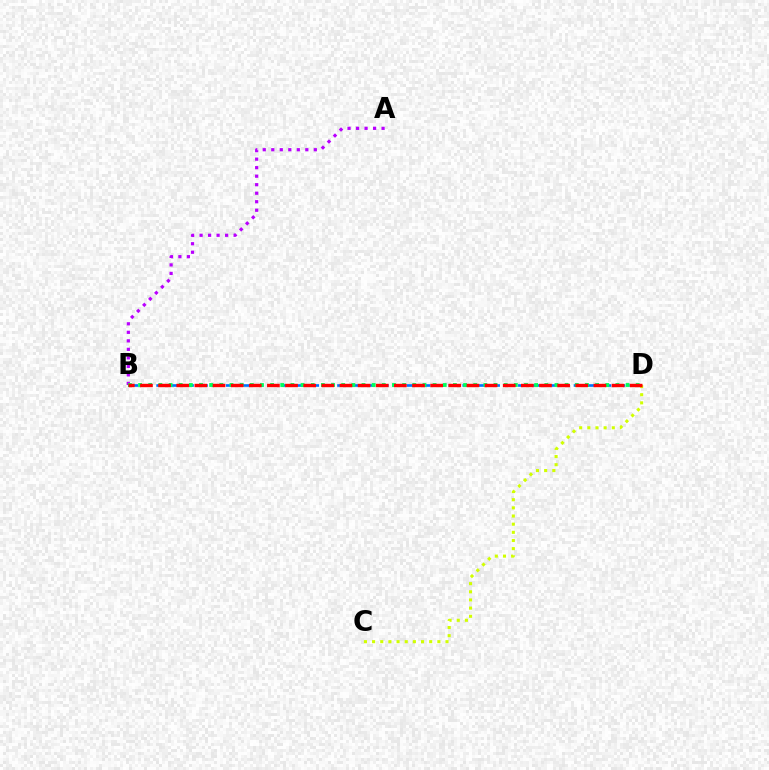{('A', 'B'): [{'color': '#b900ff', 'line_style': 'dotted', 'thickness': 2.31}], ('B', 'D'): [{'color': '#0074ff', 'line_style': 'dashed', 'thickness': 1.89}, {'color': '#00ff5c', 'line_style': 'dotted', 'thickness': 2.76}, {'color': '#ff0000', 'line_style': 'dashed', 'thickness': 2.46}], ('C', 'D'): [{'color': '#d1ff00', 'line_style': 'dotted', 'thickness': 2.22}]}